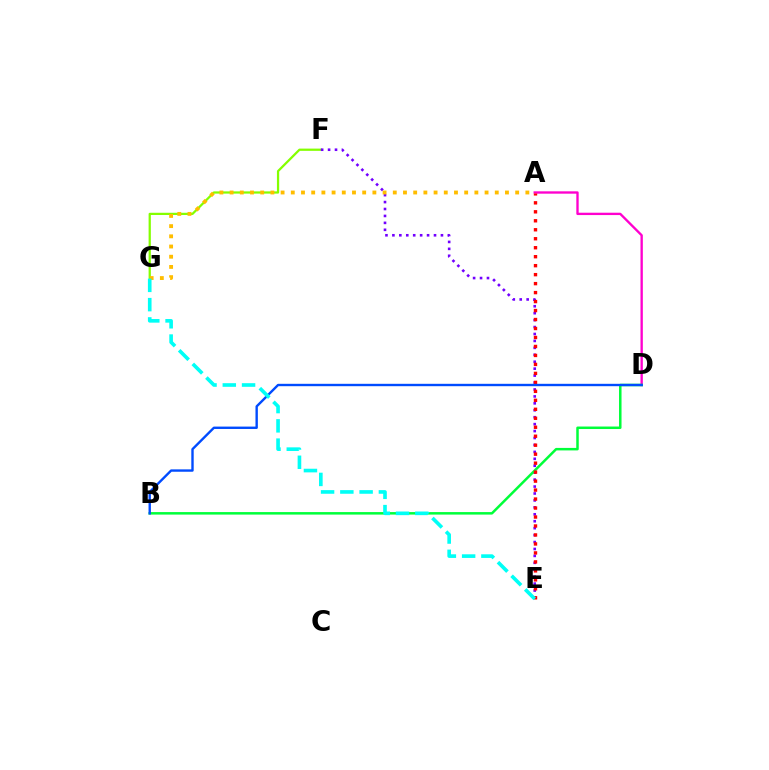{('F', 'G'): [{'color': '#84ff00', 'line_style': 'solid', 'thickness': 1.62}], ('A', 'D'): [{'color': '#ff00cf', 'line_style': 'solid', 'thickness': 1.69}], ('E', 'F'): [{'color': '#7200ff', 'line_style': 'dotted', 'thickness': 1.88}], ('B', 'D'): [{'color': '#00ff39', 'line_style': 'solid', 'thickness': 1.8}, {'color': '#004bff', 'line_style': 'solid', 'thickness': 1.72}], ('A', 'E'): [{'color': '#ff0000', 'line_style': 'dotted', 'thickness': 2.44}], ('A', 'G'): [{'color': '#ffbd00', 'line_style': 'dotted', 'thickness': 2.77}], ('E', 'G'): [{'color': '#00fff6', 'line_style': 'dashed', 'thickness': 2.62}]}